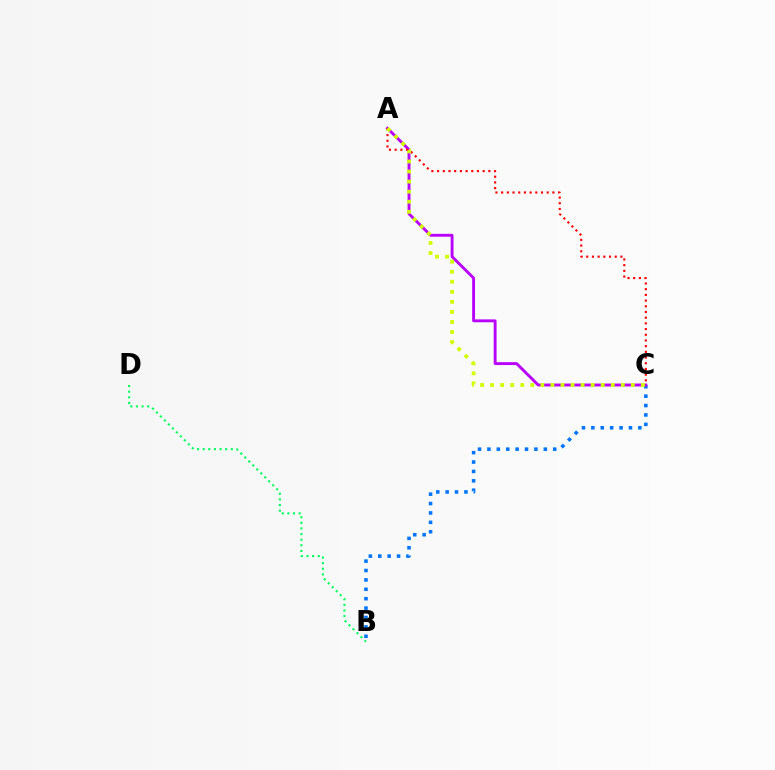{('B', 'C'): [{'color': '#0074ff', 'line_style': 'dotted', 'thickness': 2.55}], ('B', 'D'): [{'color': '#00ff5c', 'line_style': 'dotted', 'thickness': 1.53}], ('A', 'C'): [{'color': '#b900ff', 'line_style': 'solid', 'thickness': 2.08}, {'color': '#ff0000', 'line_style': 'dotted', 'thickness': 1.55}, {'color': '#d1ff00', 'line_style': 'dotted', 'thickness': 2.73}]}